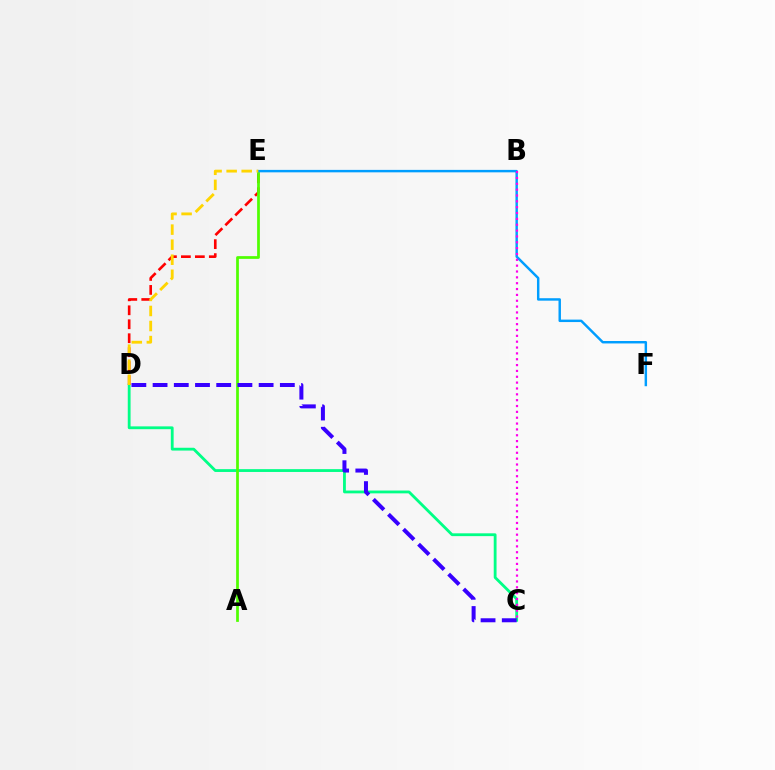{('C', 'D'): [{'color': '#00ff86', 'line_style': 'solid', 'thickness': 2.03}, {'color': '#3700ff', 'line_style': 'dashed', 'thickness': 2.88}], ('D', 'E'): [{'color': '#ff0000', 'line_style': 'dashed', 'thickness': 1.9}, {'color': '#ffd500', 'line_style': 'dashed', 'thickness': 2.04}], ('A', 'E'): [{'color': '#4fff00', 'line_style': 'solid', 'thickness': 1.97}], ('E', 'F'): [{'color': '#009eff', 'line_style': 'solid', 'thickness': 1.76}], ('B', 'C'): [{'color': '#ff00ed', 'line_style': 'dotted', 'thickness': 1.59}]}